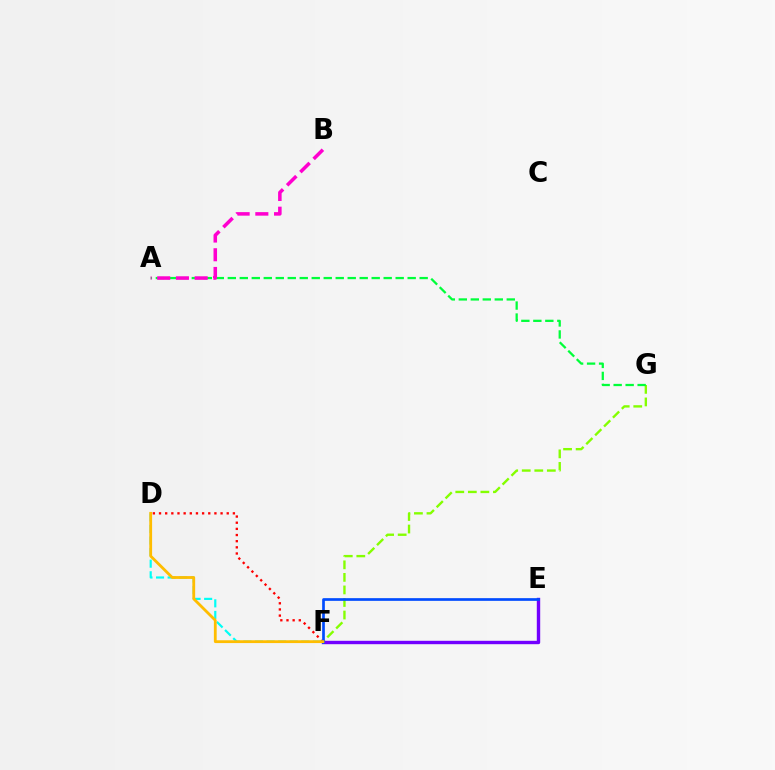{('D', 'F'): [{'color': '#ff0000', 'line_style': 'dotted', 'thickness': 1.67}, {'color': '#00fff6', 'line_style': 'dashed', 'thickness': 1.57}, {'color': '#ffbd00', 'line_style': 'solid', 'thickness': 2.02}], ('F', 'G'): [{'color': '#84ff00', 'line_style': 'dashed', 'thickness': 1.7}], ('A', 'G'): [{'color': '#00ff39', 'line_style': 'dashed', 'thickness': 1.63}], ('A', 'B'): [{'color': '#ff00cf', 'line_style': 'dashed', 'thickness': 2.54}], ('E', 'F'): [{'color': '#7200ff', 'line_style': 'solid', 'thickness': 2.44}, {'color': '#004bff', 'line_style': 'solid', 'thickness': 1.93}]}